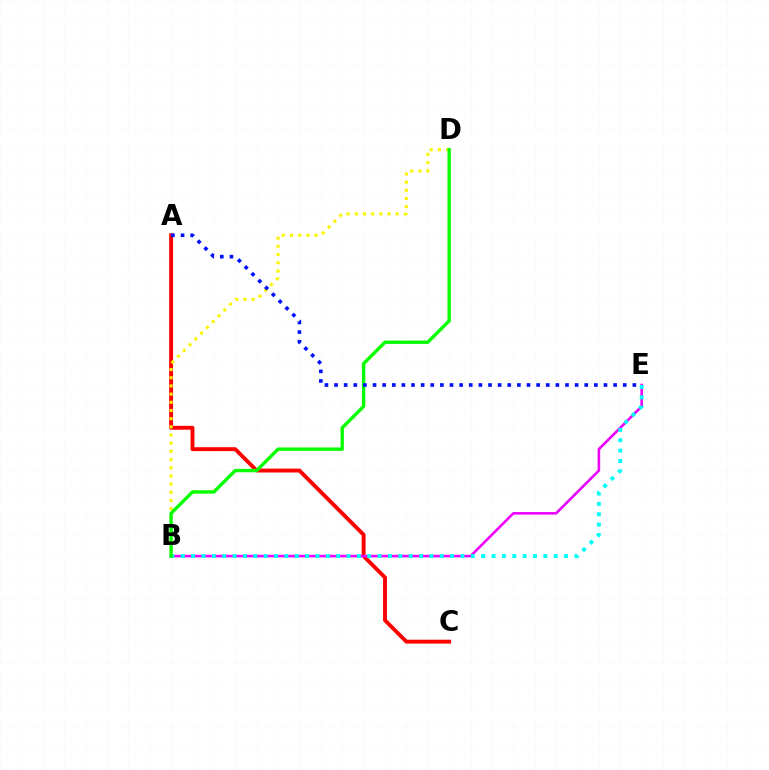{('A', 'C'): [{'color': '#ff0000', 'line_style': 'solid', 'thickness': 2.8}], ('B', 'E'): [{'color': '#ee00ff', 'line_style': 'solid', 'thickness': 1.86}, {'color': '#00fff6', 'line_style': 'dotted', 'thickness': 2.81}], ('B', 'D'): [{'color': '#fcf500', 'line_style': 'dotted', 'thickness': 2.22}, {'color': '#08ff00', 'line_style': 'solid', 'thickness': 2.44}], ('A', 'E'): [{'color': '#0010ff', 'line_style': 'dotted', 'thickness': 2.61}]}